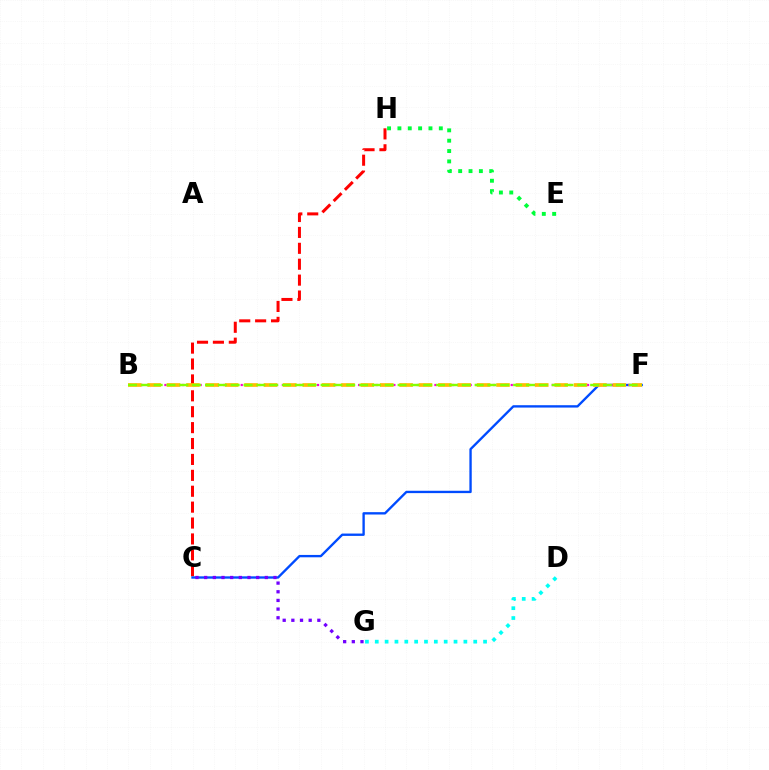{('C', 'H'): [{'color': '#ff0000', 'line_style': 'dashed', 'thickness': 2.16}], ('C', 'F'): [{'color': '#004bff', 'line_style': 'solid', 'thickness': 1.69}], ('D', 'G'): [{'color': '#00fff6', 'line_style': 'dotted', 'thickness': 2.67}], ('E', 'H'): [{'color': '#00ff39', 'line_style': 'dotted', 'thickness': 2.81}], ('B', 'F'): [{'color': '#ff00cf', 'line_style': 'dotted', 'thickness': 1.59}, {'color': '#ffbd00', 'line_style': 'dashed', 'thickness': 2.63}, {'color': '#84ff00', 'line_style': 'dashed', 'thickness': 1.74}], ('C', 'G'): [{'color': '#7200ff', 'line_style': 'dotted', 'thickness': 2.35}]}